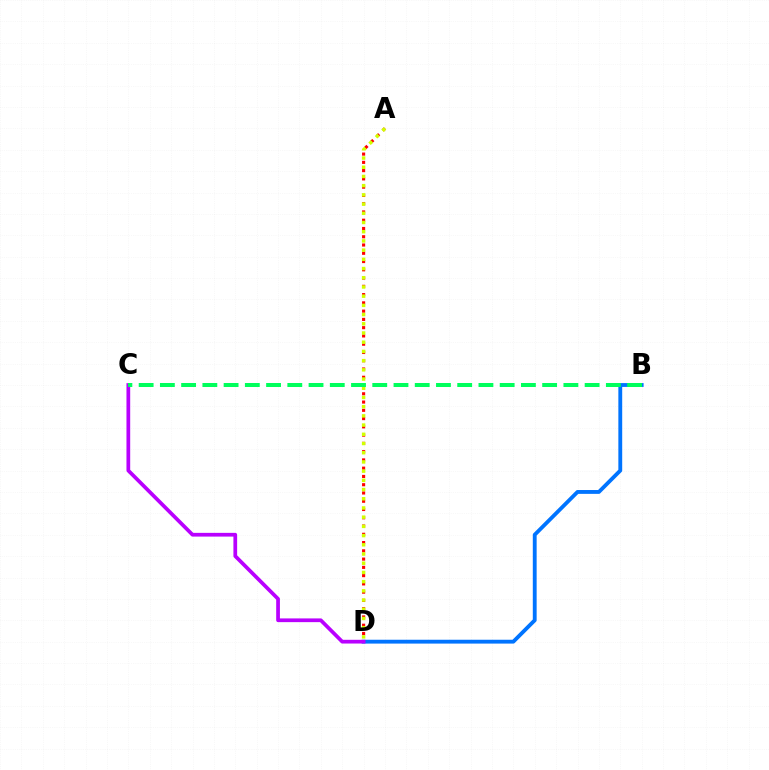{('A', 'D'): [{'color': '#ff0000', 'line_style': 'dotted', 'thickness': 2.25}, {'color': '#d1ff00', 'line_style': 'dotted', 'thickness': 2.5}], ('B', 'D'): [{'color': '#0074ff', 'line_style': 'solid', 'thickness': 2.77}], ('C', 'D'): [{'color': '#b900ff', 'line_style': 'solid', 'thickness': 2.68}], ('B', 'C'): [{'color': '#00ff5c', 'line_style': 'dashed', 'thickness': 2.89}]}